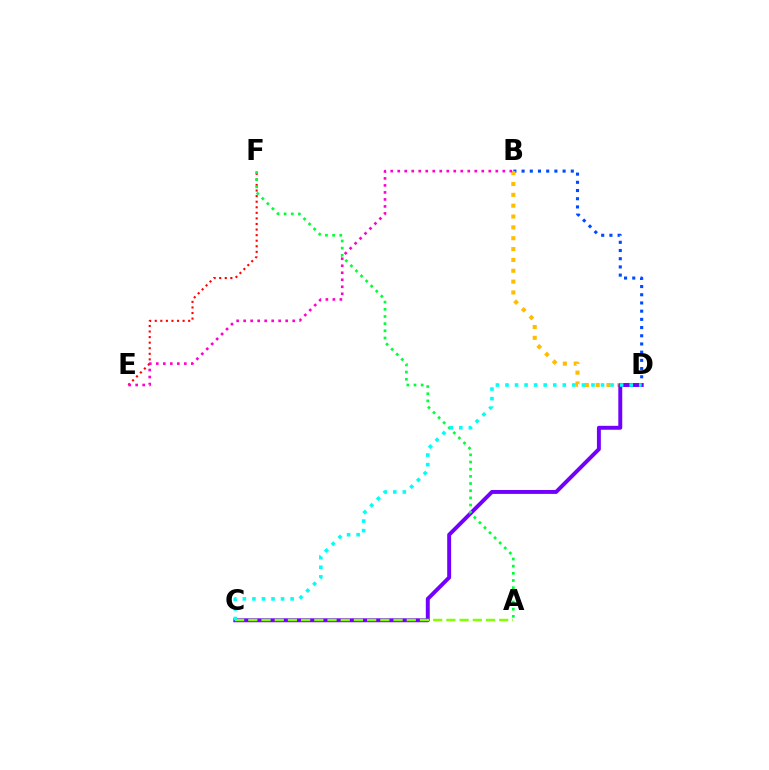{('B', 'D'): [{'color': '#004bff', 'line_style': 'dotted', 'thickness': 2.23}, {'color': '#ffbd00', 'line_style': 'dotted', 'thickness': 2.95}], ('C', 'D'): [{'color': '#7200ff', 'line_style': 'solid', 'thickness': 2.83}, {'color': '#00fff6', 'line_style': 'dotted', 'thickness': 2.6}], ('E', 'F'): [{'color': '#ff0000', 'line_style': 'dotted', 'thickness': 1.51}], ('A', 'C'): [{'color': '#84ff00', 'line_style': 'dashed', 'thickness': 1.79}], ('A', 'F'): [{'color': '#00ff39', 'line_style': 'dotted', 'thickness': 1.95}], ('B', 'E'): [{'color': '#ff00cf', 'line_style': 'dotted', 'thickness': 1.9}]}